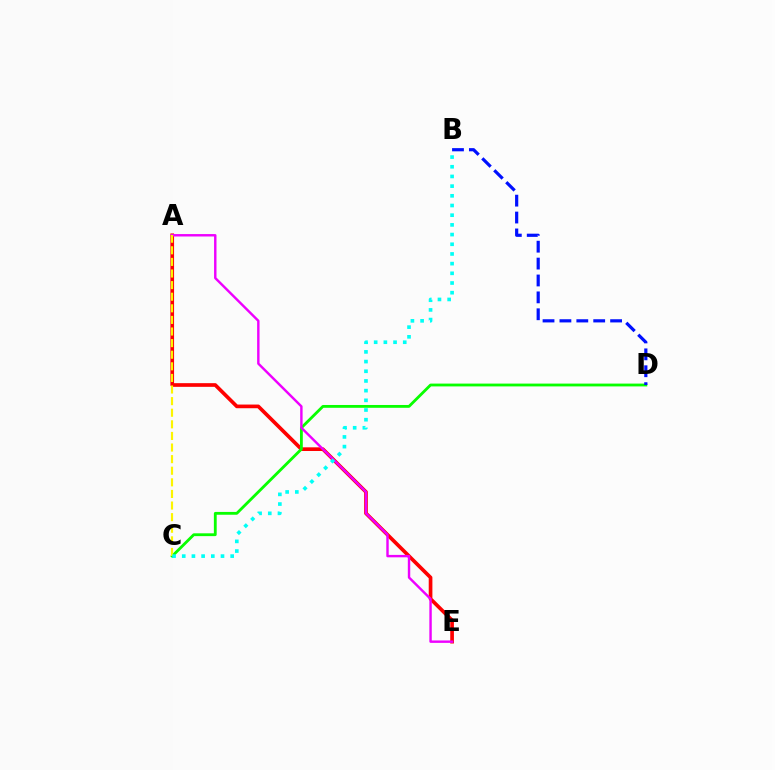{('A', 'E'): [{'color': '#ff0000', 'line_style': 'solid', 'thickness': 2.65}, {'color': '#ee00ff', 'line_style': 'solid', 'thickness': 1.74}], ('C', 'D'): [{'color': '#08ff00', 'line_style': 'solid', 'thickness': 2.03}], ('B', 'D'): [{'color': '#0010ff', 'line_style': 'dashed', 'thickness': 2.29}], ('A', 'C'): [{'color': '#fcf500', 'line_style': 'dashed', 'thickness': 1.58}], ('B', 'C'): [{'color': '#00fff6', 'line_style': 'dotted', 'thickness': 2.63}]}